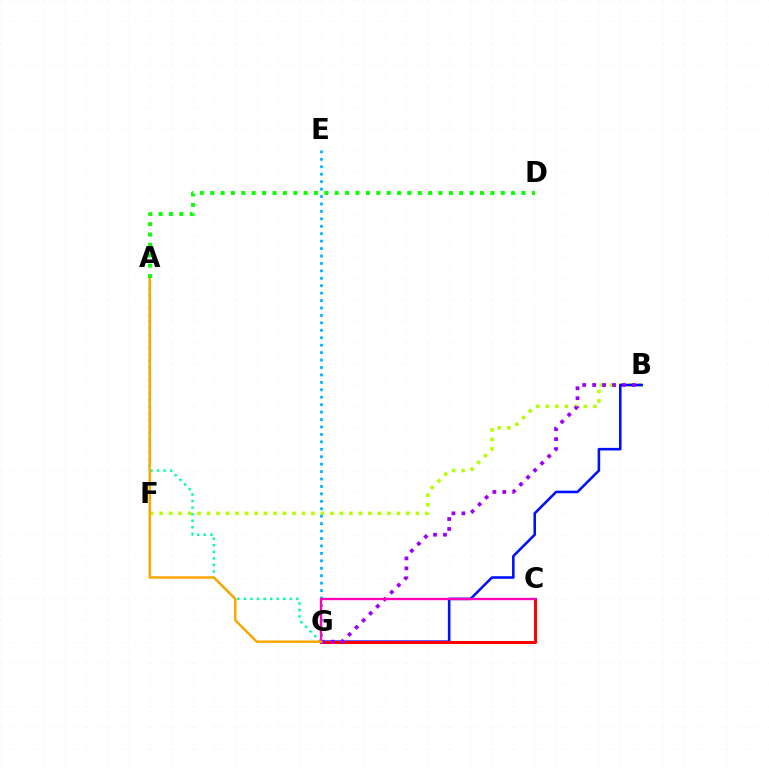{('B', 'F'): [{'color': '#b3ff00', 'line_style': 'dotted', 'thickness': 2.58}], ('A', 'G'): [{'color': '#00ff9d', 'line_style': 'dotted', 'thickness': 1.78}, {'color': '#ffa500', 'line_style': 'solid', 'thickness': 1.77}], ('B', 'G'): [{'color': '#0010ff', 'line_style': 'solid', 'thickness': 1.85}, {'color': '#9b00ff', 'line_style': 'dotted', 'thickness': 2.7}], ('C', 'G'): [{'color': '#ff0000', 'line_style': 'solid', 'thickness': 2.14}, {'color': '#ff00bd', 'line_style': 'solid', 'thickness': 1.68}], ('E', 'G'): [{'color': '#00b5ff', 'line_style': 'dotted', 'thickness': 2.02}], ('A', 'D'): [{'color': '#08ff00', 'line_style': 'dotted', 'thickness': 2.82}]}